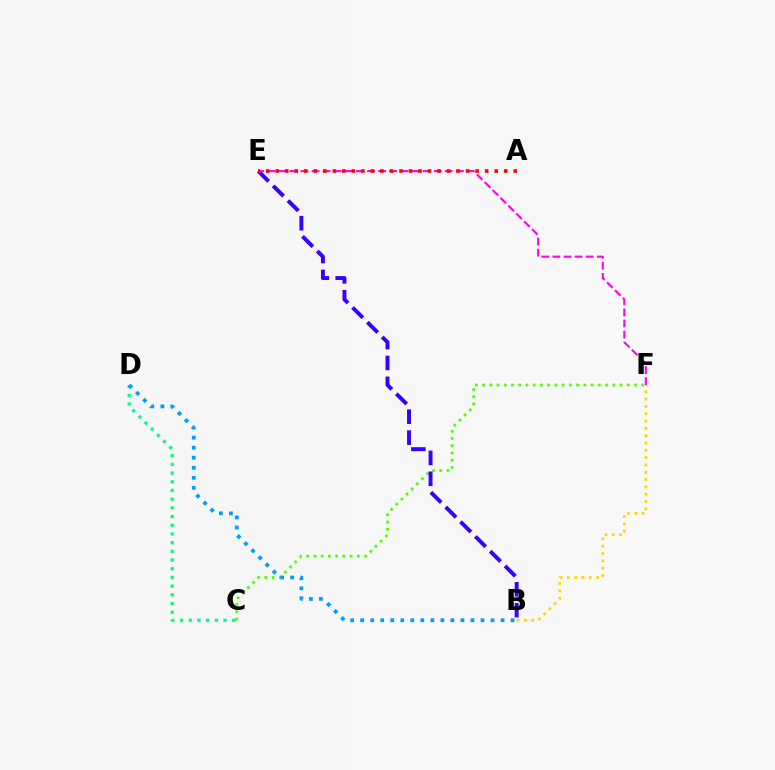{('C', 'F'): [{'color': '#4fff00', 'line_style': 'dotted', 'thickness': 1.97}], ('B', 'E'): [{'color': '#3700ff', 'line_style': 'dashed', 'thickness': 2.84}], ('B', 'F'): [{'color': '#ffd500', 'line_style': 'dotted', 'thickness': 1.99}], ('E', 'F'): [{'color': '#ff00ed', 'line_style': 'dashed', 'thickness': 1.51}], ('A', 'E'): [{'color': '#ff0000', 'line_style': 'dotted', 'thickness': 2.59}], ('C', 'D'): [{'color': '#00ff86', 'line_style': 'dotted', 'thickness': 2.36}], ('B', 'D'): [{'color': '#009eff', 'line_style': 'dotted', 'thickness': 2.72}]}